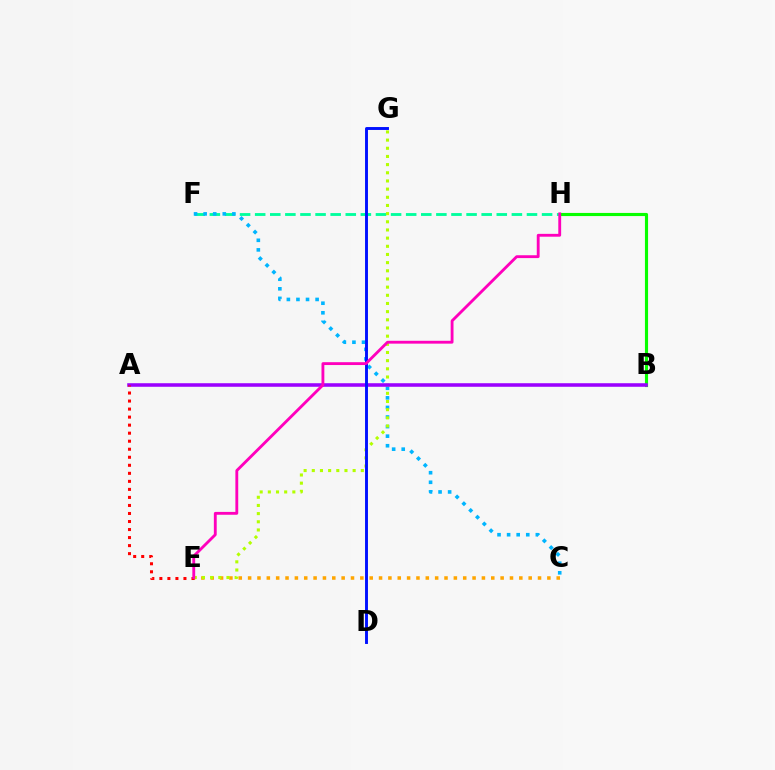{('F', 'H'): [{'color': '#00ff9d', 'line_style': 'dashed', 'thickness': 2.05}], ('C', 'E'): [{'color': '#ffa500', 'line_style': 'dotted', 'thickness': 2.54}], ('C', 'F'): [{'color': '#00b5ff', 'line_style': 'dotted', 'thickness': 2.6}], ('E', 'G'): [{'color': '#b3ff00', 'line_style': 'dotted', 'thickness': 2.22}], ('B', 'H'): [{'color': '#08ff00', 'line_style': 'solid', 'thickness': 2.25}], ('A', 'B'): [{'color': '#9b00ff', 'line_style': 'solid', 'thickness': 2.56}], ('A', 'E'): [{'color': '#ff0000', 'line_style': 'dotted', 'thickness': 2.18}], ('D', 'G'): [{'color': '#0010ff', 'line_style': 'solid', 'thickness': 2.1}], ('E', 'H'): [{'color': '#ff00bd', 'line_style': 'solid', 'thickness': 2.05}]}